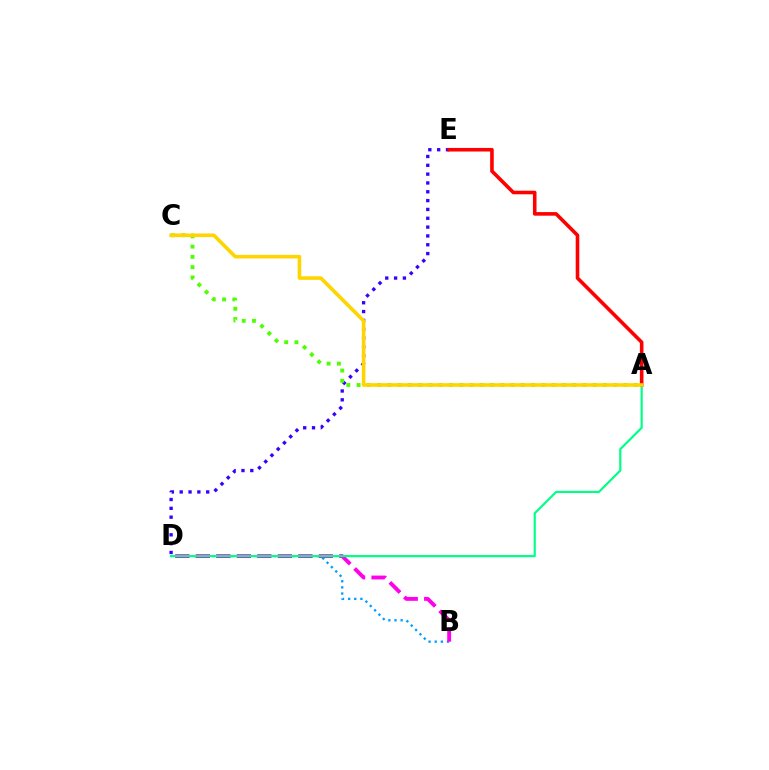{('B', 'D'): [{'color': '#009eff', 'line_style': 'dotted', 'thickness': 1.67}, {'color': '#ff00ed', 'line_style': 'dashed', 'thickness': 2.79}], ('D', 'E'): [{'color': '#3700ff', 'line_style': 'dotted', 'thickness': 2.4}], ('A', 'D'): [{'color': '#00ff86', 'line_style': 'solid', 'thickness': 1.57}], ('A', 'C'): [{'color': '#4fff00', 'line_style': 'dotted', 'thickness': 2.79}, {'color': '#ffd500', 'line_style': 'solid', 'thickness': 2.59}], ('A', 'E'): [{'color': '#ff0000', 'line_style': 'solid', 'thickness': 2.59}]}